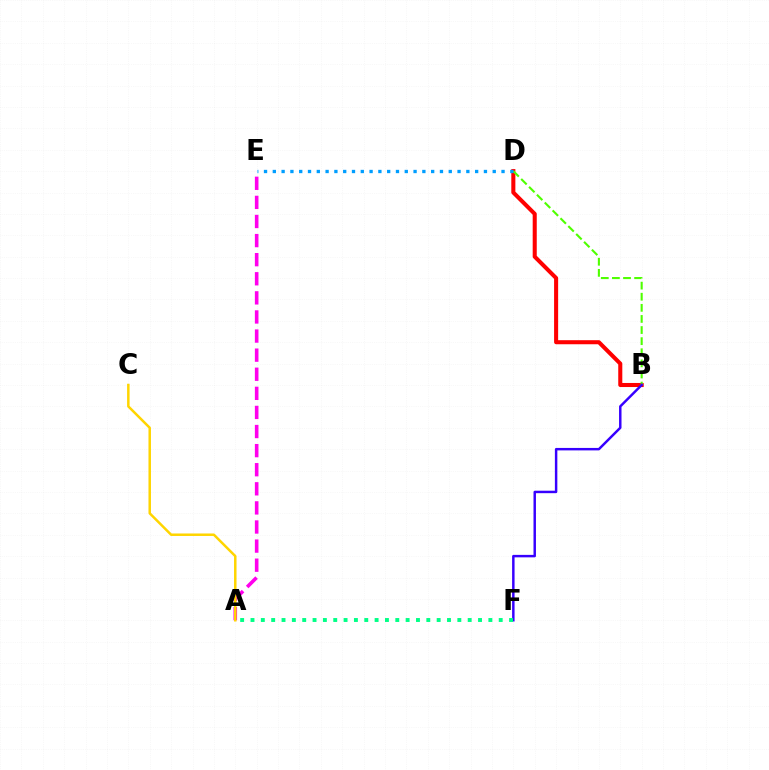{('B', 'D'): [{'color': '#ff0000', 'line_style': 'solid', 'thickness': 2.92}, {'color': '#4fff00', 'line_style': 'dashed', 'thickness': 1.51}], ('B', 'F'): [{'color': '#3700ff', 'line_style': 'solid', 'thickness': 1.77}], ('A', 'E'): [{'color': '#ff00ed', 'line_style': 'dashed', 'thickness': 2.59}], ('A', 'C'): [{'color': '#ffd500', 'line_style': 'solid', 'thickness': 1.8}], ('A', 'F'): [{'color': '#00ff86', 'line_style': 'dotted', 'thickness': 2.81}], ('D', 'E'): [{'color': '#009eff', 'line_style': 'dotted', 'thickness': 2.39}]}